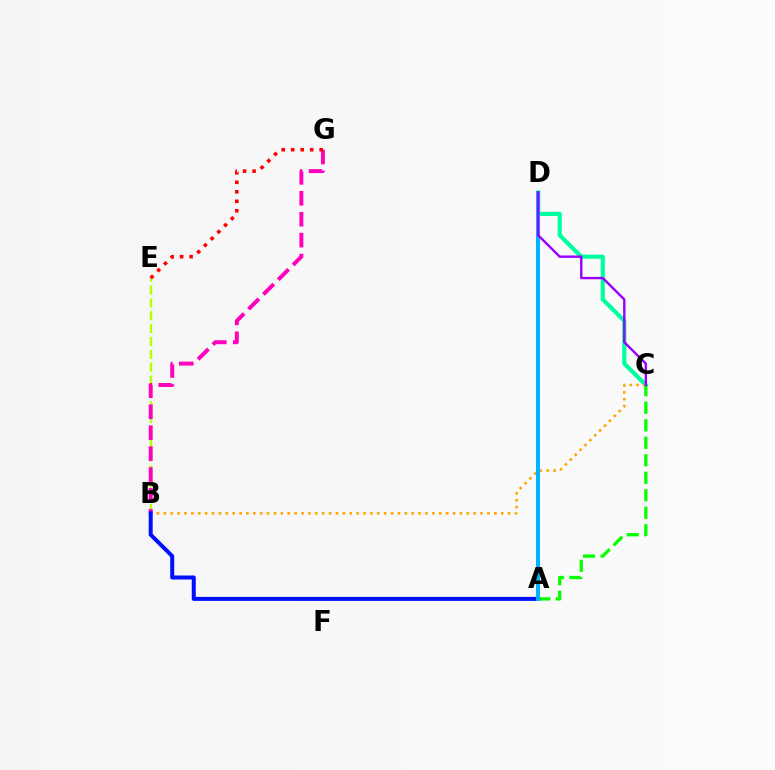{('C', 'D'): [{'color': '#00ff9d', 'line_style': 'solid', 'thickness': 2.99}, {'color': '#9b00ff', 'line_style': 'solid', 'thickness': 1.73}], ('B', 'E'): [{'color': '#b3ff00', 'line_style': 'dashed', 'thickness': 1.75}], ('B', 'C'): [{'color': '#ffa500', 'line_style': 'dotted', 'thickness': 1.87}], ('A', 'C'): [{'color': '#08ff00', 'line_style': 'dashed', 'thickness': 2.38}], ('B', 'G'): [{'color': '#ff00bd', 'line_style': 'dashed', 'thickness': 2.84}], ('A', 'B'): [{'color': '#0010ff', 'line_style': 'solid', 'thickness': 2.88}], ('A', 'D'): [{'color': '#00b5ff', 'line_style': 'solid', 'thickness': 2.88}], ('E', 'G'): [{'color': '#ff0000', 'line_style': 'dotted', 'thickness': 2.58}]}